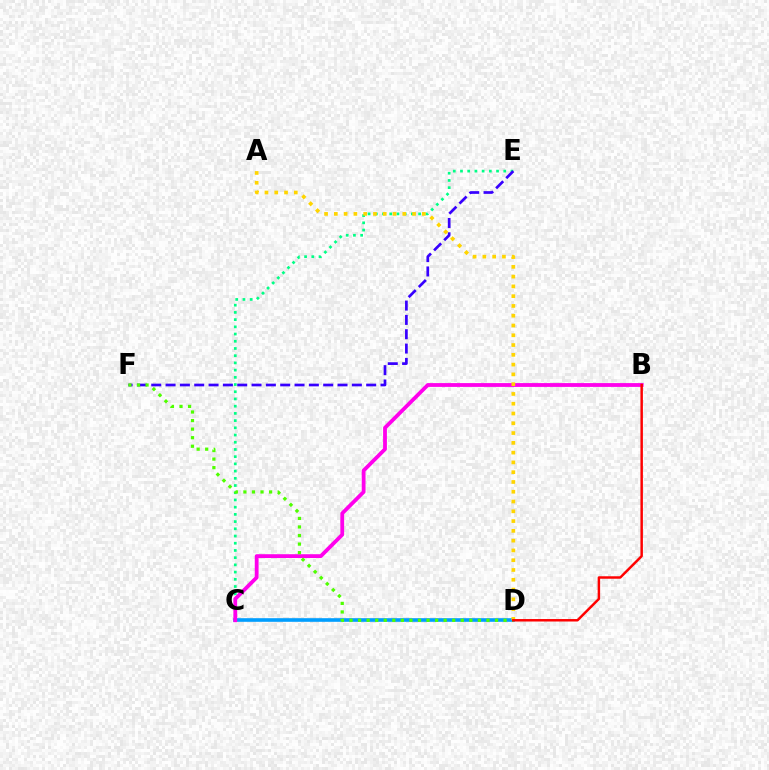{('C', 'E'): [{'color': '#00ff86', 'line_style': 'dotted', 'thickness': 1.96}], ('C', 'D'): [{'color': '#009eff', 'line_style': 'solid', 'thickness': 2.6}], ('B', 'C'): [{'color': '#ff00ed', 'line_style': 'solid', 'thickness': 2.74}], ('E', 'F'): [{'color': '#3700ff', 'line_style': 'dashed', 'thickness': 1.95}], ('D', 'F'): [{'color': '#4fff00', 'line_style': 'dotted', 'thickness': 2.33}], ('A', 'D'): [{'color': '#ffd500', 'line_style': 'dotted', 'thickness': 2.66}], ('B', 'D'): [{'color': '#ff0000', 'line_style': 'solid', 'thickness': 1.78}]}